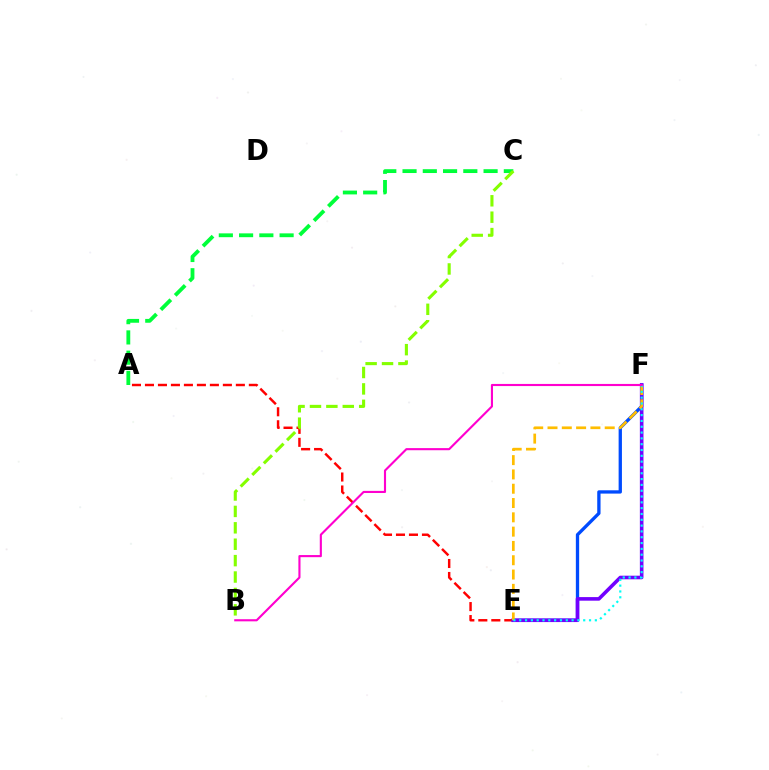{('A', 'E'): [{'color': '#ff0000', 'line_style': 'dashed', 'thickness': 1.76}], ('E', 'F'): [{'color': '#004bff', 'line_style': 'solid', 'thickness': 2.38}, {'color': '#7200ff', 'line_style': 'solid', 'thickness': 2.58}, {'color': '#ffbd00', 'line_style': 'dashed', 'thickness': 1.94}, {'color': '#00fff6', 'line_style': 'dotted', 'thickness': 1.58}], ('A', 'C'): [{'color': '#00ff39', 'line_style': 'dashed', 'thickness': 2.75}], ('B', 'C'): [{'color': '#84ff00', 'line_style': 'dashed', 'thickness': 2.23}], ('B', 'F'): [{'color': '#ff00cf', 'line_style': 'solid', 'thickness': 1.53}]}